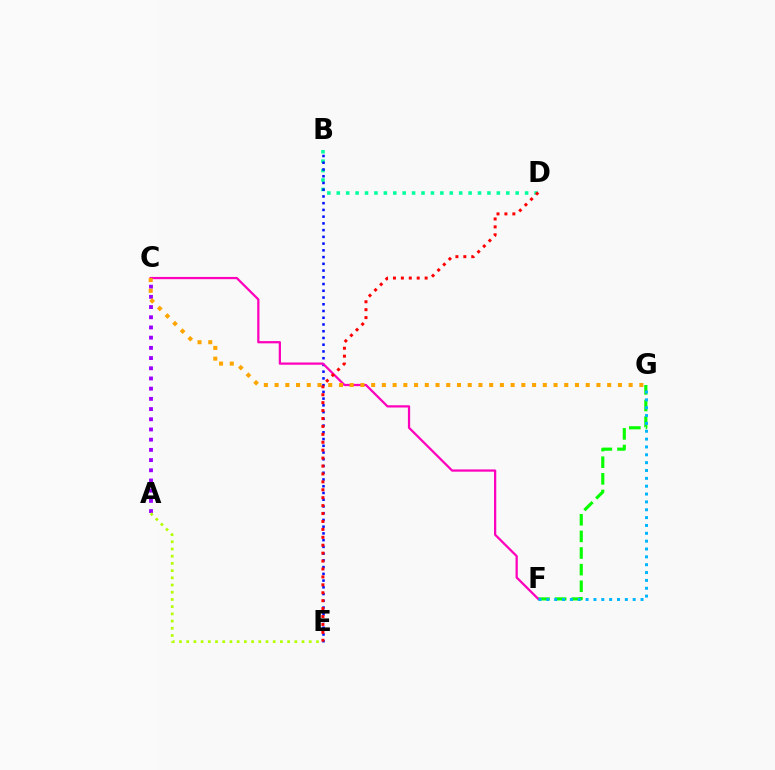{('A', 'C'): [{'color': '#9b00ff', 'line_style': 'dotted', 'thickness': 2.77}], ('B', 'D'): [{'color': '#00ff9d', 'line_style': 'dotted', 'thickness': 2.56}], ('B', 'E'): [{'color': '#0010ff', 'line_style': 'dotted', 'thickness': 1.83}], ('A', 'E'): [{'color': '#b3ff00', 'line_style': 'dotted', 'thickness': 1.96}], ('F', 'G'): [{'color': '#08ff00', 'line_style': 'dashed', 'thickness': 2.26}, {'color': '#00b5ff', 'line_style': 'dotted', 'thickness': 2.13}], ('C', 'F'): [{'color': '#ff00bd', 'line_style': 'solid', 'thickness': 1.62}], ('C', 'G'): [{'color': '#ffa500', 'line_style': 'dotted', 'thickness': 2.91}], ('D', 'E'): [{'color': '#ff0000', 'line_style': 'dotted', 'thickness': 2.15}]}